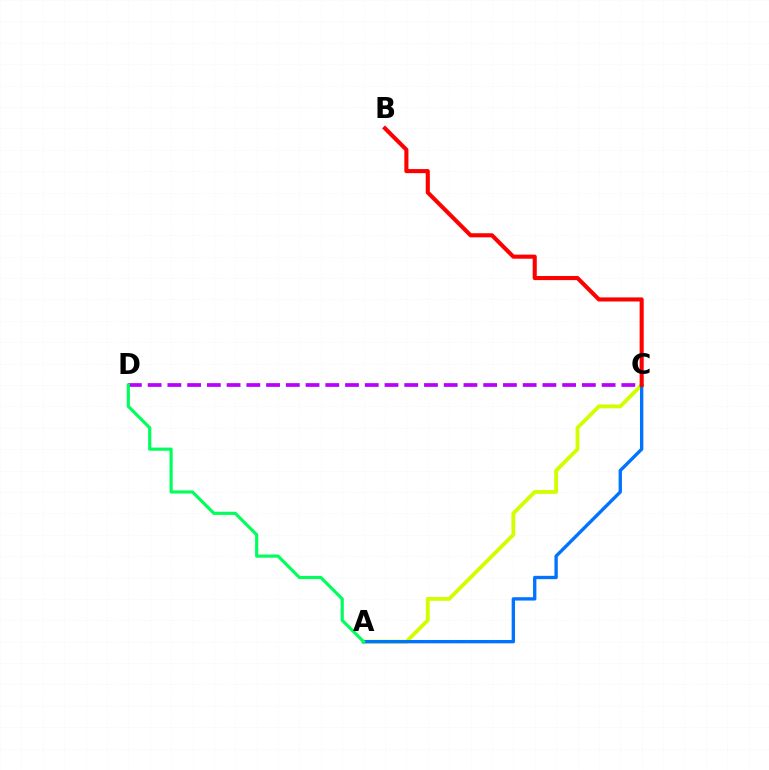{('A', 'C'): [{'color': '#d1ff00', 'line_style': 'solid', 'thickness': 2.77}, {'color': '#0074ff', 'line_style': 'solid', 'thickness': 2.41}], ('C', 'D'): [{'color': '#b900ff', 'line_style': 'dashed', 'thickness': 2.68}], ('A', 'D'): [{'color': '#00ff5c', 'line_style': 'solid', 'thickness': 2.28}], ('B', 'C'): [{'color': '#ff0000', 'line_style': 'solid', 'thickness': 2.94}]}